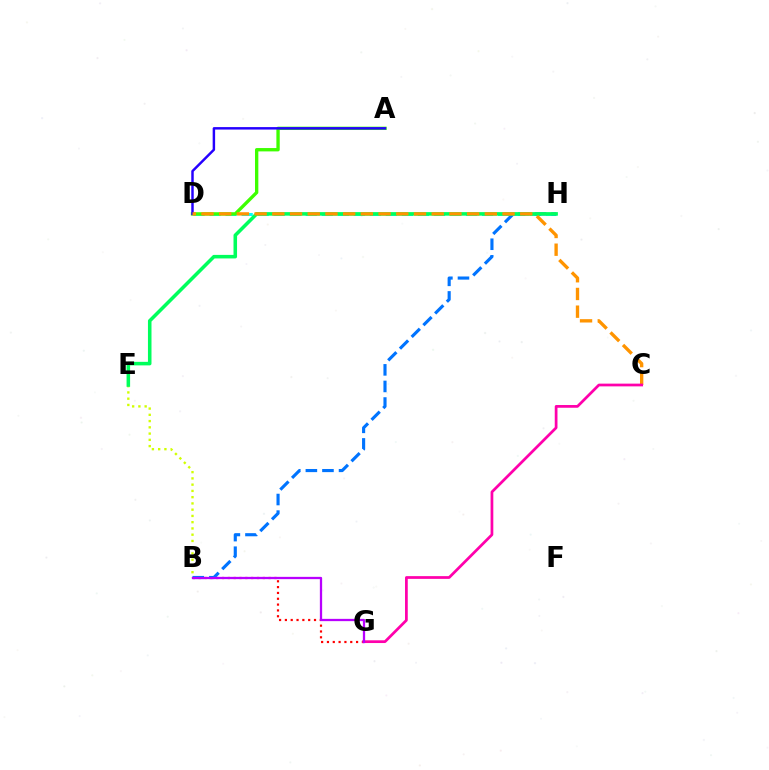{('D', 'H'): [{'color': '#00fff6', 'line_style': 'dashed', 'thickness': 2.18}], ('B', 'E'): [{'color': '#d1ff00', 'line_style': 'dotted', 'thickness': 1.7}], ('A', 'D'): [{'color': '#3dff00', 'line_style': 'solid', 'thickness': 2.41}, {'color': '#2500ff', 'line_style': 'solid', 'thickness': 1.77}], ('B', 'G'): [{'color': '#ff0000', 'line_style': 'dotted', 'thickness': 1.58}, {'color': '#b900ff', 'line_style': 'solid', 'thickness': 1.64}], ('B', 'H'): [{'color': '#0074ff', 'line_style': 'dashed', 'thickness': 2.25}], ('E', 'H'): [{'color': '#00ff5c', 'line_style': 'solid', 'thickness': 2.55}], ('C', 'D'): [{'color': '#ff9400', 'line_style': 'dashed', 'thickness': 2.41}], ('C', 'G'): [{'color': '#ff00ac', 'line_style': 'solid', 'thickness': 1.97}]}